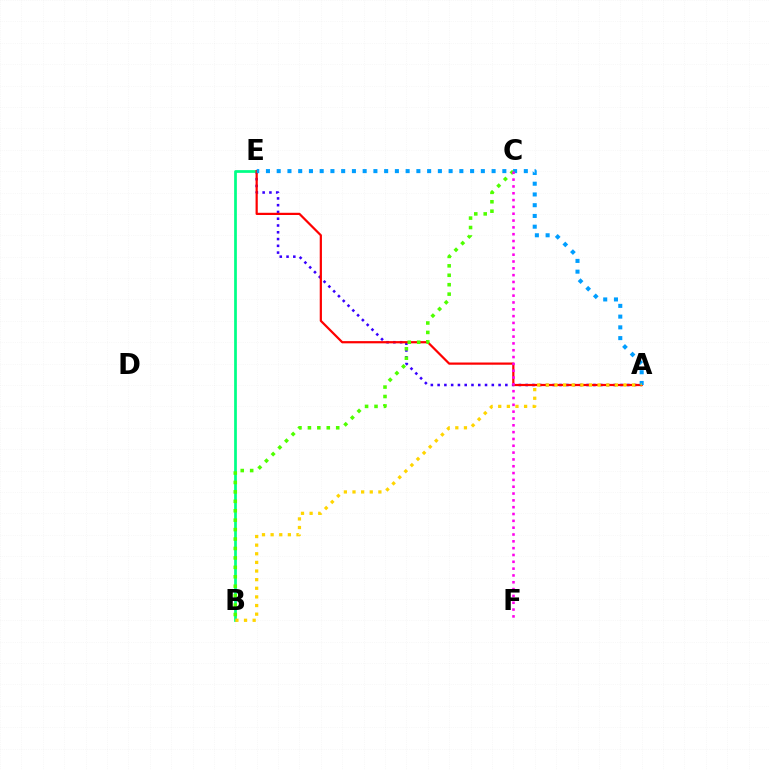{('A', 'E'): [{'color': '#3700ff', 'line_style': 'dotted', 'thickness': 1.84}, {'color': '#ff0000', 'line_style': 'solid', 'thickness': 1.6}, {'color': '#009eff', 'line_style': 'dotted', 'thickness': 2.92}], ('B', 'E'): [{'color': '#00ff86', 'line_style': 'solid', 'thickness': 1.97}], ('A', 'B'): [{'color': '#ffd500', 'line_style': 'dotted', 'thickness': 2.34}], ('B', 'C'): [{'color': '#4fff00', 'line_style': 'dotted', 'thickness': 2.56}], ('C', 'F'): [{'color': '#ff00ed', 'line_style': 'dotted', 'thickness': 1.85}]}